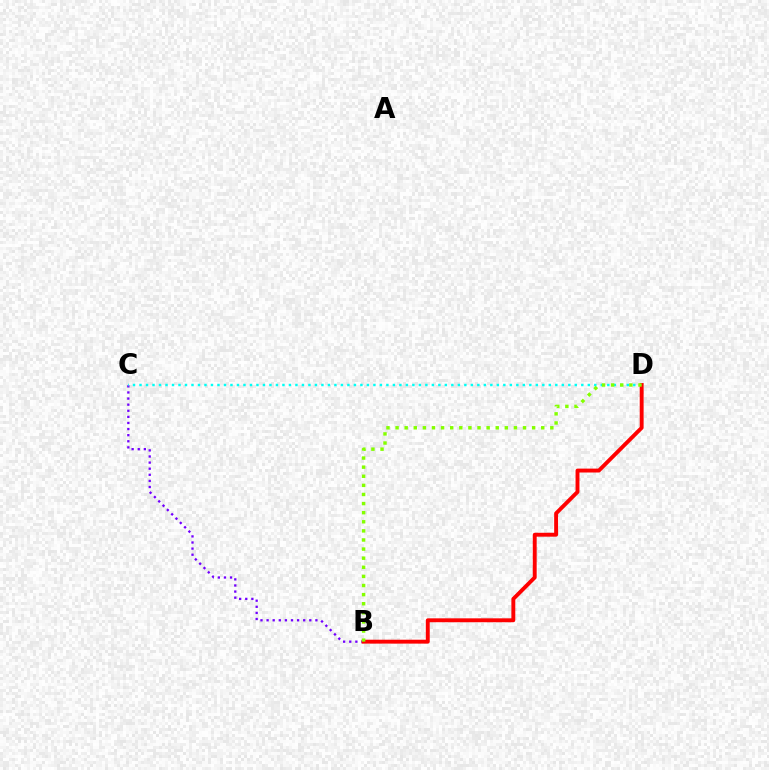{('B', 'C'): [{'color': '#7200ff', 'line_style': 'dotted', 'thickness': 1.66}], ('C', 'D'): [{'color': '#00fff6', 'line_style': 'dotted', 'thickness': 1.77}], ('B', 'D'): [{'color': '#ff0000', 'line_style': 'solid', 'thickness': 2.81}, {'color': '#84ff00', 'line_style': 'dotted', 'thickness': 2.47}]}